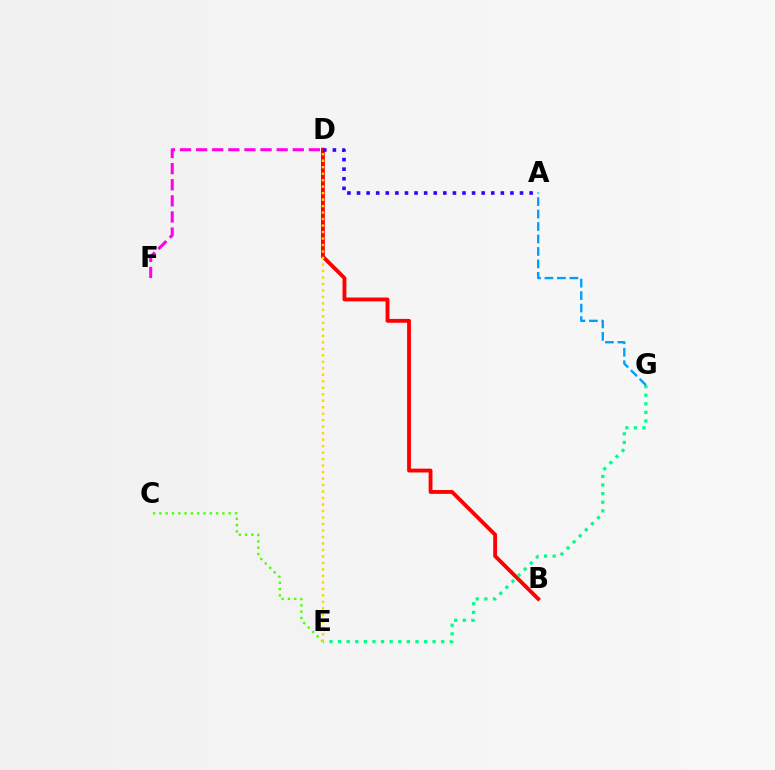{('D', 'F'): [{'color': '#ff00ed', 'line_style': 'dashed', 'thickness': 2.19}], ('B', 'D'): [{'color': '#ff0000', 'line_style': 'solid', 'thickness': 2.77}], ('A', 'D'): [{'color': '#3700ff', 'line_style': 'dotted', 'thickness': 2.61}], ('E', 'G'): [{'color': '#00ff86', 'line_style': 'dotted', 'thickness': 2.33}], ('C', 'E'): [{'color': '#4fff00', 'line_style': 'dotted', 'thickness': 1.71}], ('A', 'G'): [{'color': '#009eff', 'line_style': 'dashed', 'thickness': 1.69}], ('D', 'E'): [{'color': '#ffd500', 'line_style': 'dotted', 'thickness': 1.76}]}